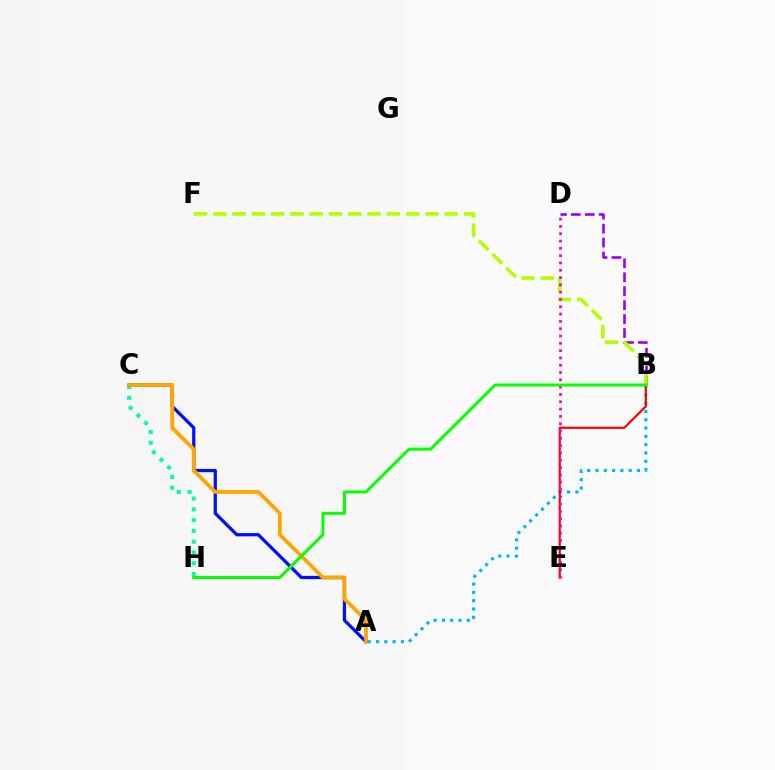{('C', 'H'): [{'color': '#00ff9d', 'line_style': 'dotted', 'thickness': 2.93}], ('B', 'D'): [{'color': '#9b00ff', 'line_style': 'dashed', 'thickness': 1.89}], ('A', 'C'): [{'color': '#0010ff', 'line_style': 'solid', 'thickness': 2.34}, {'color': '#ffa500', 'line_style': 'solid', 'thickness': 2.73}], ('B', 'F'): [{'color': '#b3ff00', 'line_style': 'dashed', 'thickness': 2.62}], ('A', 'B'): [{'color': '#00b5ff', 'line_style': 'dotted', 'thickness': 2.26}], ('B', 'E'): [{'color': '#ff0000', 'line_style': 'solid', 'thickness': 1.56}], ('D', 'E'): [{'color': '#ff00bd', 'line_style': 'dotted', 'thickness': 1.99}], ('B', 'H'): [{'color': '#08ff00', 'line_style': 'solid', 'thickness': 2.15}]}